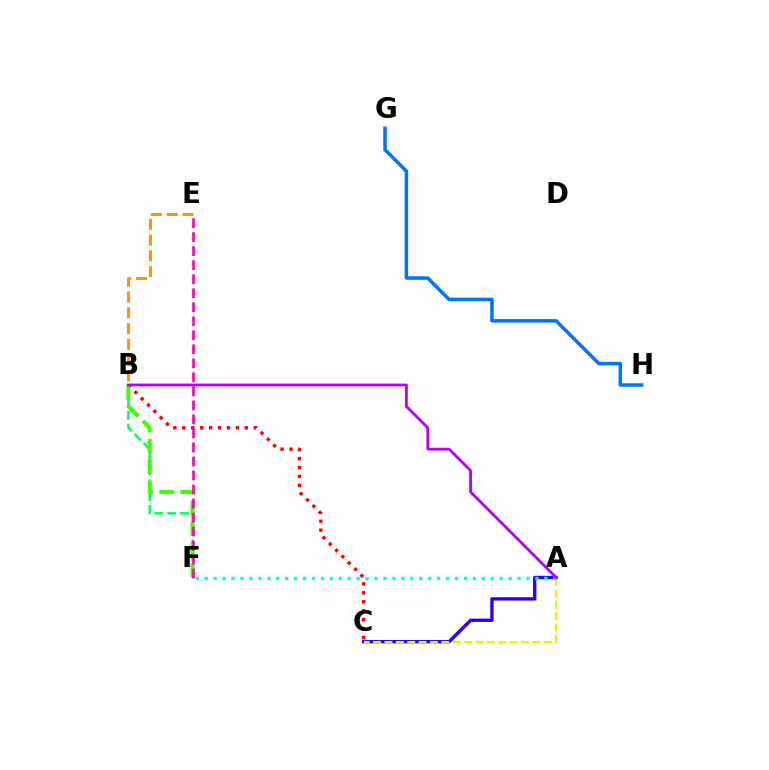{('G', 'H'): [{'color': '#0074ff', 'line_style': 'solid', 'thickness': 2.53}], ('B', 'F'): [{'color': '#00ff5c', 'line_style': 'dashed', 'thickness': 1.75}, {'color': '#3dff00', 'line_style': 'dashed', 'thickness': 2.84}], ('A', 'C'): [{'color': '#2500ff', 'line_style': 'solid', 'thickness': 2.42}, {'color': '#d1ff00', 'line_style': 'dashed', 'thickness': 1.55}], ('B', 'C'): [{'color': '#ff0000', 'line_style': 'dotted', 'thickness': 2.43}], ('A', 'F'): [{'color': '#00fff6', 'line_style': 'dotted', 'thickness': 2.43}], ('B', 'E'): [{'color': '#ff9400', 'line_style': 'dashed', 'thickness': 2.14}], ('E', 'F'): [{'color': '#ff00ac', 'line_style': 'dashed', 'thickness': 1.9}], ('A', 'B'): [{'color': '#b900ff', 'line_style': 'solid', 'thickness': 2.02}]}